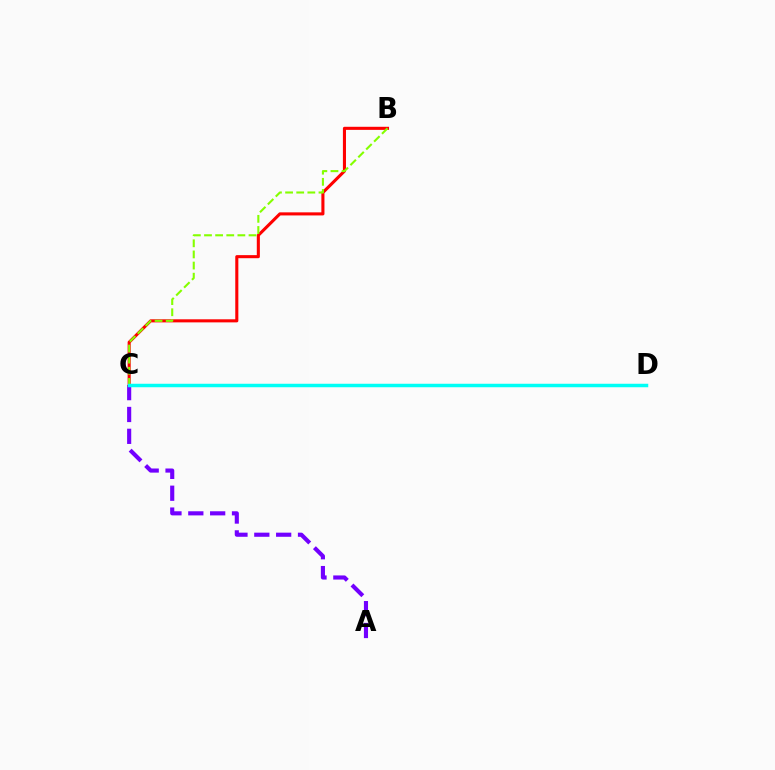{('A', 'C'): [{'color': '#7200ff', 'line_style': 'dashed', 'thickness': 2.97}], ('B', 'C'): [{'color': '#ff0000', 'line_style': 'solid', 'thickness': 2.22}, {'color': '#84ff00', 'line_style': 'dashed', 'thickness': 1.51}], ('C', 'D'): [{'color': '#00fff6', 'line_style': 'solid', 'thickness': 2.51}]}